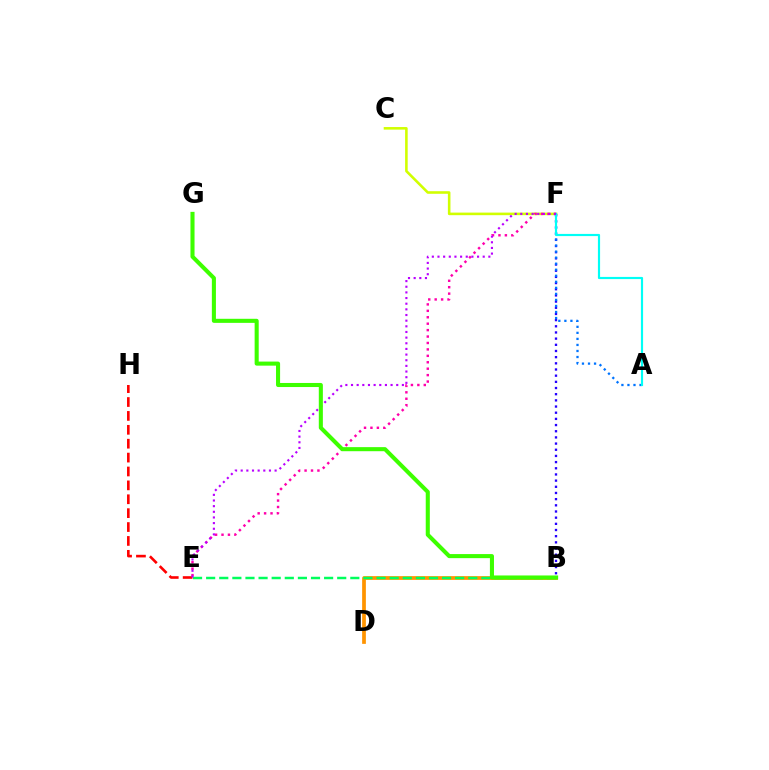{('B', 'D'): [{'color': '#ff9400', 'line_style': 'solid', 'thickness': 2.69}], ('C', 'F'): [{'color': '#d1ff00', 'line_style': 'solid', 'thickness': 1.86}], ('E', 'H'): [{'color': '#ff0000', 'line_style': 'dashed', 'thickness': 1.89}], ('B', 'F'): [{'color': '#2500ff', 'line_style': 'dotted', 'thickness': 1.68}], ('A', 'F'): [{'color': '#0074ff', 'line_style': 'dotted', 'thickness': 1.64}, {'color': '#00fff6', 'line_style': 'solid', 'thickness': 1.56}], ('E', 'F'): [{'color': '#ff00ac', 'line_style': 'dotted', 'thickness': 1.75}, {'color': '#b900ff', 'line_style': 'dotted', 'thickness': 1.54}], ('B', 'E'): [{'color': '#00ff5c', 'line_style': 'dashed', 'thickness': 1.78}], ('B', 'G'): [{'color': '#3dff00', 'line_style': 'solid', 'thickness': 2.93}]}